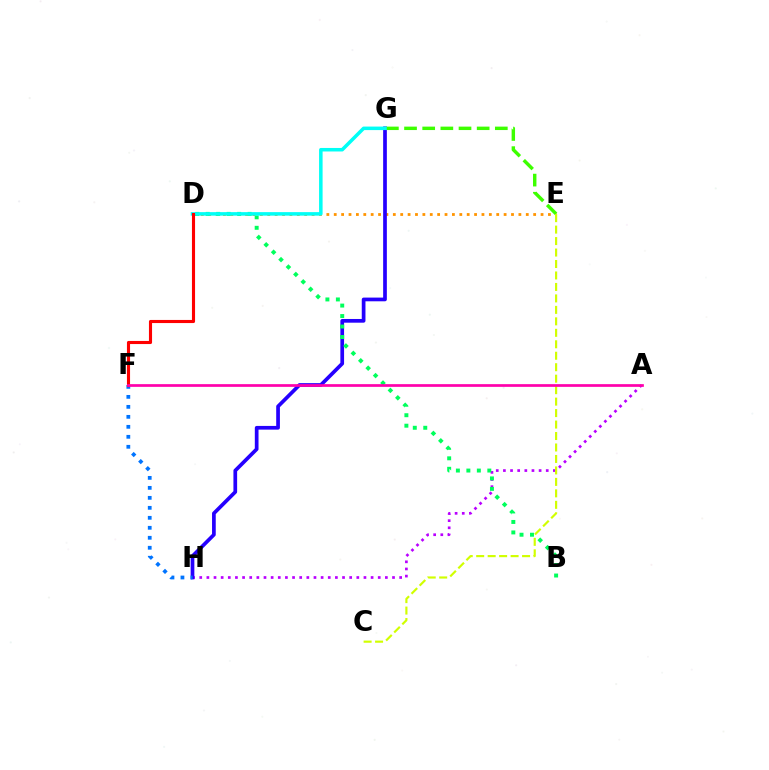{('D', 'E'): [{'color': '#ff9400', 'line_style': 'dotted', 'thickness': 2.01}], ('A', 'H'): [{'color': '#b900ff', 'line_style': 'dotted', 'thickness': 1.94}], ('G', 'H'): [{'color': '#2500ff', 'line_style': 'solid', 'thickness': 2.67}], ('E', 'G'): [{'color': '#3dff00', 'line_style': 'dashed', 'thickness': 2.47}], ('C', 'E'): [{'color': '#d1ff00', 'line_style': 'dashed', 'thickness': 1.56}], ('F', 'H'): [{'color': '#0074ff', 'line_style': 'dotted', 'thickness': 2.71}], ('B', 'D'): [{'color': '#00ff5c', 'line_style': 'dotted', 'thickness': 2.85}], ('D', 'G'): [{'color': '#00fff6', 'line_style': 'solid', 'thickness': 2.53}], ('D', 'F'): [{'color': '#ff0000', 'line_style': 'solid', 'thickness': 2.24}], ('A', 'F'): [{'color': '#ff00ac', 'line_style': 'solid', 'thickness': 1.95}]}